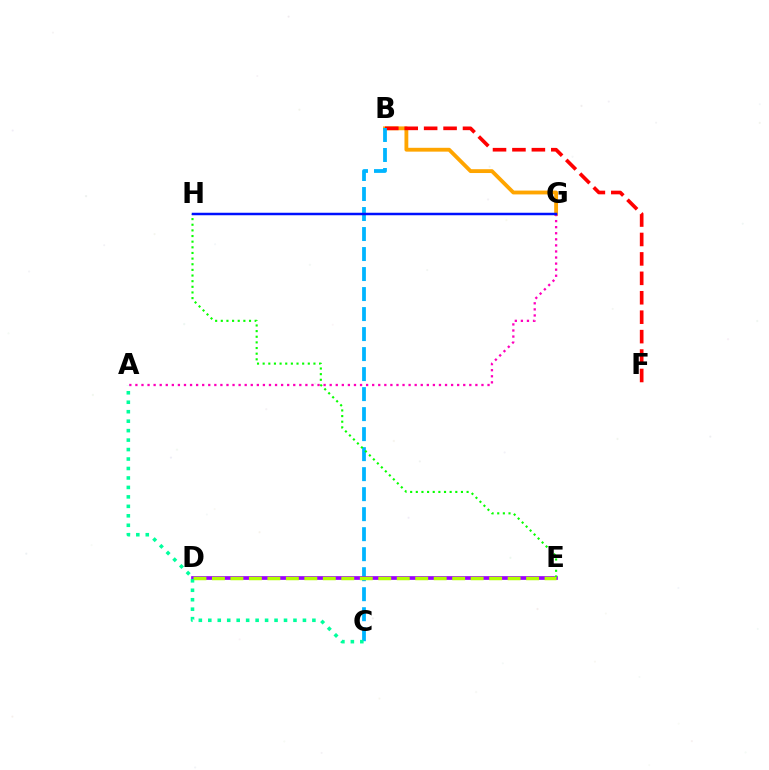{('B', 'G'): [{'color': '#ffa500', 'line_style': 'solid', 'thickness': 2.76}], ('B', 'F'): [{'color': '#ff0000', 'line_style': 'dashed', 'thickness': 2.64}], ('B', 'C'): [{'color': '#00b5ff', 'line_style': 'dashed', 'thickness': 2.72}], ('A', 'G'): [{'color': '#ff00bd', 'line_style': 'dotted', 'thickness': 1.65}], ('D', 'E'): [{'color': '#9b00ff', 'line_style': 'solid', 'thickness': 2.67}, {'color': '#b3ff00', 'line_style': 'dashed', 'thickness': 2.51}], ('E', 'H'): [{'color': '#08ff00', 'line_style': 'dotted', 'thickness': 1.53}], ('A', 'C'): [{'color': '#00ff9d', 'line_style': 'dotted', 'thickness': 2.57}], ('G', 'H'): [{'color': '#0010ff', 'line_style': 'solid', 'thickness': 1.8}]}